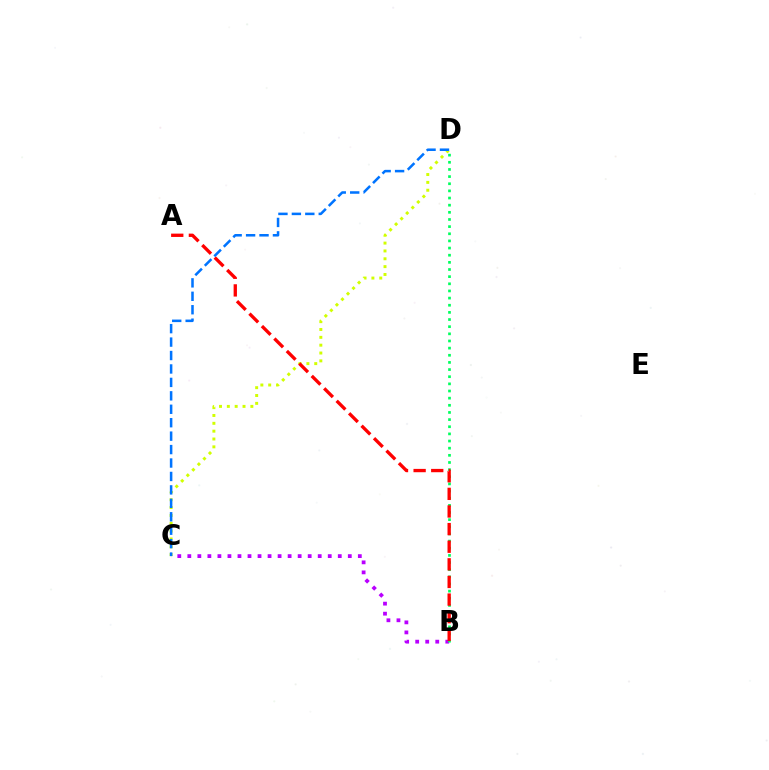{('B', 'C'): [{'color': '#b900ff', 'line_style': 'dotted', 'thickness': 2.73}], ('C', 'D'): [{'color': '#d1ff00', 'line_style': 'dotted', 'thickness': 2.13}, {'color': '#0074ff', 'line_style': 'dashed', 'thickness': 1.83}], ('B', 'D'): [{'color': '#00ff5c', 'line_style': 'dotted', 'thickness': 1.94}], ('A', 'B'): [{'color': '#ff0000', 'line_style': 'dashed', 'thickness': 2.39}]}